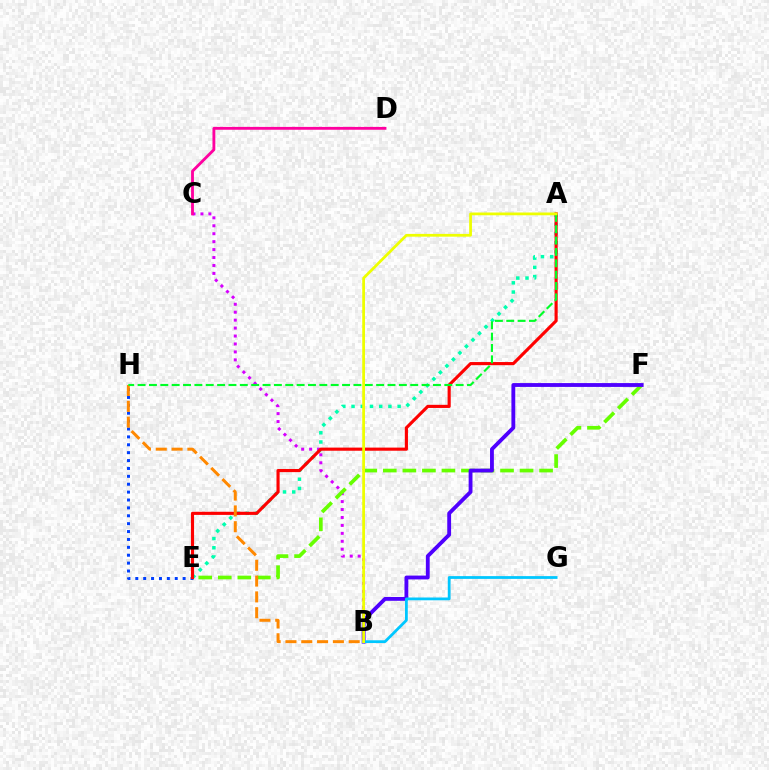{('E', 'H'): [{'color': '#003fff', 'line_style': 'dotted', 'thickness': 2.14}], ('A', 'E'): [{'color': '#00ffaf', 'line_style': 'dotted', 'thickness': 2.5}, {'color': '#ff0000', 'line_style': 'solid', 'thickness': 2.26}], ('B', 'C'): [{'color': '#d600ff', 'line_style': 'dotted', 'thickness': 2.16}], ('E', 'F'): [{'color': '#66ff00', 'line_style': 'dashed', 'thickness': 2.65}], ('B', 'H'): [{'color': '#ff8800', 'line_style': 'dashed', 'thickness': 2.15}], ('A', 'H'): [{'color': '#00ff27', 'line_style': 'dashed', 'thickness': 1.54}], ('C', 'D'): [{'color': '#ff00a0', 'line_style': 'solid', 'thickness': 2.04}], ('B', 'F'): [{'color': '#4f00ff', 'line_style': 'solid', 'thickness': 2.76}], ('B', 'G'): [{'color': '#00c7ff', 'line_style': 'solid', 'thickness': 2.0}], ('A', 'B'): [{'color': '#eeff00', 'line_style': 'solid', 'thickness': 1.99}]}